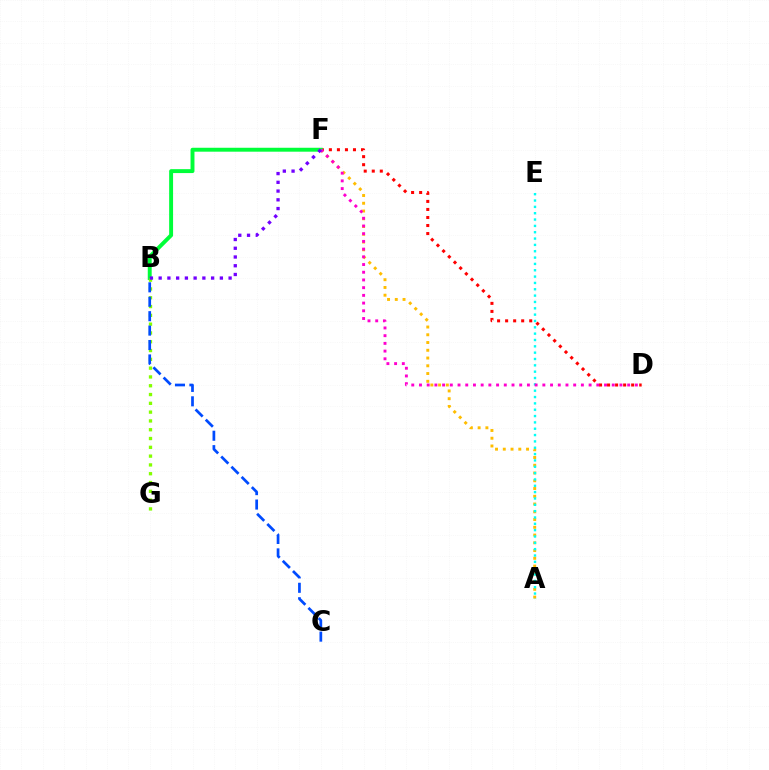{('A', 'F'): [{'color': '#ffbd00', 'line_style': 'dotted', 'thickness': 2.11}], ('D', 'F'): [{'color': '#ff0000', 'line_style': 'dotted', 'thickness': 2.18}, {'color': '#ff00cf', 'line_style': 'dotted', 'thickness': 2.09}], ('B', 'F'): [{'color': '#00ff39', 'line_style': 'solid', 'thickness': 2.83}, {'color': '#7200ff', 'line_style': 'dotted', 'thickness': 2.38}], ('B', 'G'): [{'color': '#84ff00', 'line_style': 'dotted', 'thickness': 2.39}], ('A', 'E'): [{'color': '#00fff6', 'line_style': 'dotted', 'thickness': 1.72}], ('B', 'C'): [{'color': '#004bff', 'line_style': 'dashed', 'thickness': 1.96}]}